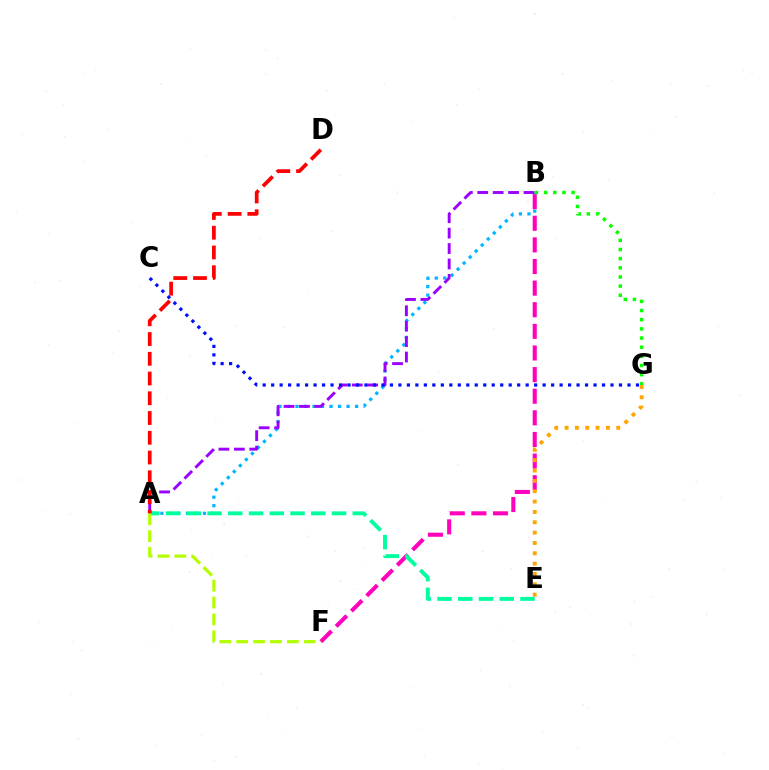{('A', 'B'): [{'color': '#00b5ff', 'line_style': 'dotted', 'thickness': 2.31}, {'color': '#9b00ff', 'line_style': 'dashed', 'thickness': 2.09}], ('B', 'F'): [{'color': '#ff00bd', 'line_style': 'dashed', 'thickness': 2.94}], ('B', 'G'): [{'color': '#08ff00', 'line_style': 'dotted', 'thickness': 2.49}], ('E', 'G'): [{'color': '#ffa500', 'line_style': 'dotted', 'thickness': 2.81}], ('A', 'E'): [{'color': '#00ff9d', 'line_style': 'dashed', 'thickness': 2.82}], ('A', 'F'): [{'color': '#b3ff00', 'line_style': 'dashed', 'thickness': 2.29}], ('A', 'D'): [{'color': '#ff0000', 'line_style': 'dashed', 'thickness': 2.68}], ('C', 'G'): [{'color': '#0010ff', 'line_style': 'dotted', 'thickness': 2.31}]}